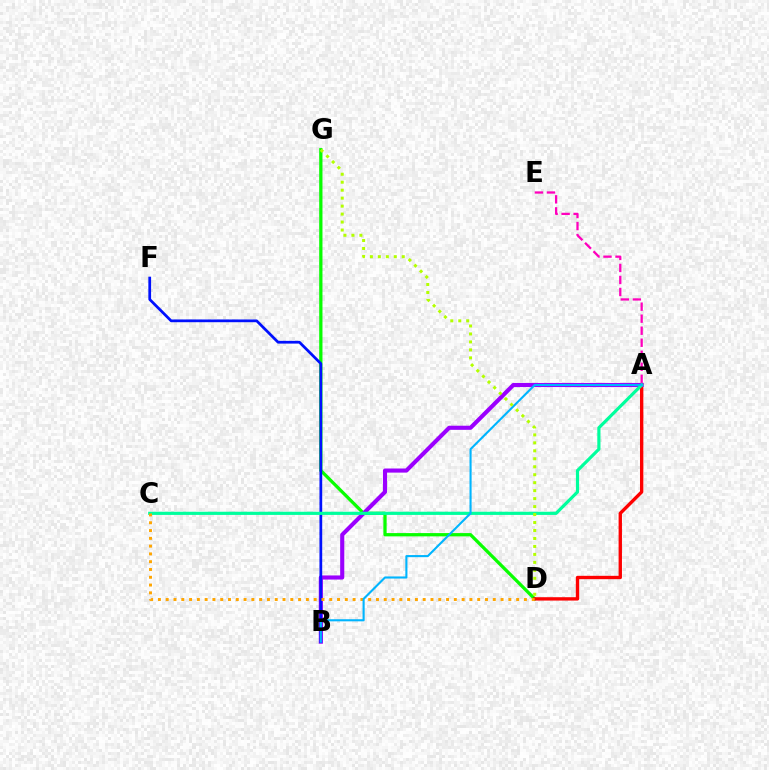{('A', 'E'): [{'color': '#ff00bd', 'line_style': 'dashed', 'thickness': 1.63}], ('D', 'G'): [{'color': '#08ff00', 'line_style': 'solid', 'thickness': 2.35}, {'color': '#b3ff00', 'line_style': 'dotted', 'thickness': 2.17}], ('A', 'D'): [{'color': '#ff0000', 'line_style': 'solid', 'thickness': 2.42}], ('A', 'B'): [{'color': '#9b00ff', 'line_style': 'solid', 'thickness': 2.96}, {'color': '#00b5ff', 'line_style': 'solid', 'thickness': 1.52}], ('B', 'F'): [{'color': '#0010ff', 'line_style': 'solid', 'thickness': 1.97}], ('A', 'C'): [{'color': '#00ff9d', 'line_style': 'solid', 'thickness': 2.28}], ('C', 'D'): [{'color': '#ffa500', 'line_style': 'dotted', 'thickness': 2.12}]}